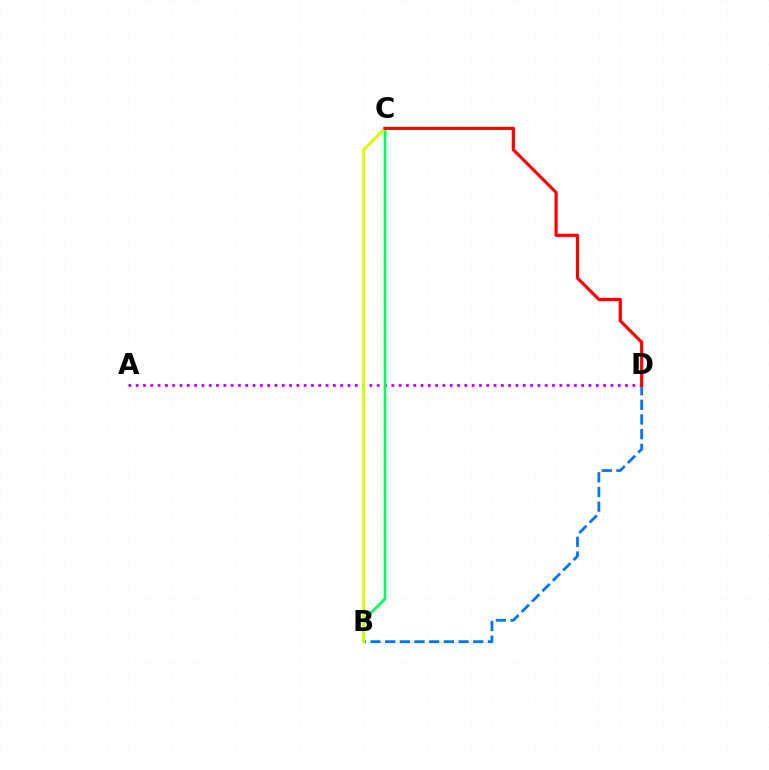{('B', 'D'): [{'color': '#0074ff', 'line_style': 'dashed', 'thickness': 1.99}], ('A', 'D'): [{'color': '#b900ff', 'line_style': 'dotted', 'thickness': 1.98}], ('B', 'C'): [{'color': '#00ff5c', 'line_style': 'solid', 'thickness': 1.95}, {'color': '#d1ff00', 'line_style': 'solid', 'thickness': 2.08}], ('C', 'D'): [{'color': '#ff0000', 'line_style': 'solid', 'thickness': 2.29}]}